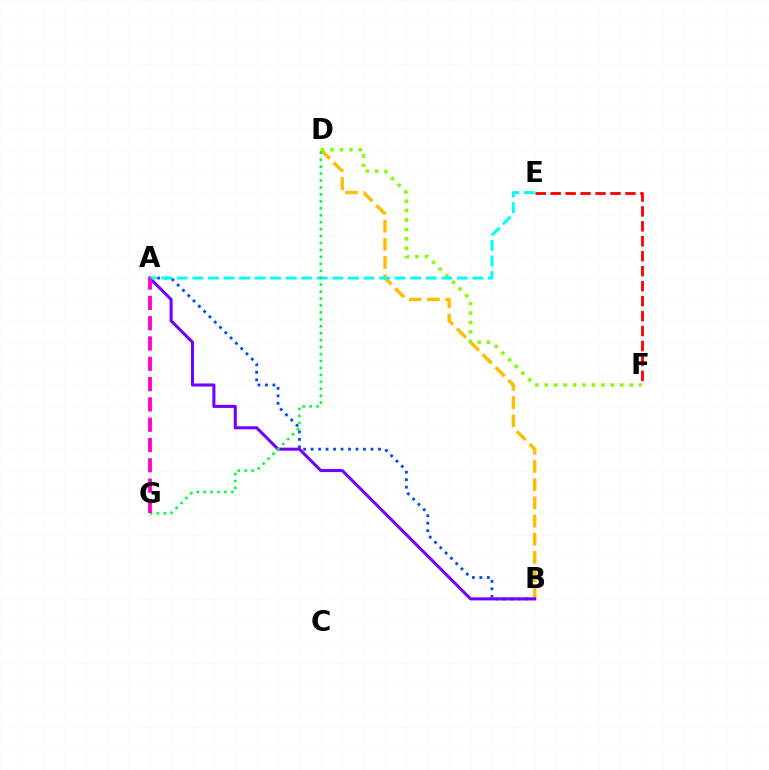{('B', 'D'): [{'color': '#ffbd00', 'line_style': 'dashed', 'thickness': 2.47}], ('A', 'B'): [{'color': '#004bff', 'line_style': 'dotted', 'thickness': 2.03}, {'color': '#7200ff', 'line_style': 'solid', 'thickness': 2.2}], ('D', 'F'): [{'color': '#84ff00', 'line_style': 'dotted', 'thickness': 2.56}], ('A', 'E'): [{'color': '#00fff6', 'line_style': 'dashed', 'thickness': 2.11}], ('D', 'G'): [{'color': '#00ff39', 'line_style': 'dotted', 'thickness': 1.89}], ('A', 'G'): [{'color': '#ff00cf', 'line_style': 'dashed', 'thickness': 2.76}], ('E', 'F'): [{'color': '#ff0000', 'line_style': 'dashed', 'thickness': 2.03}]}